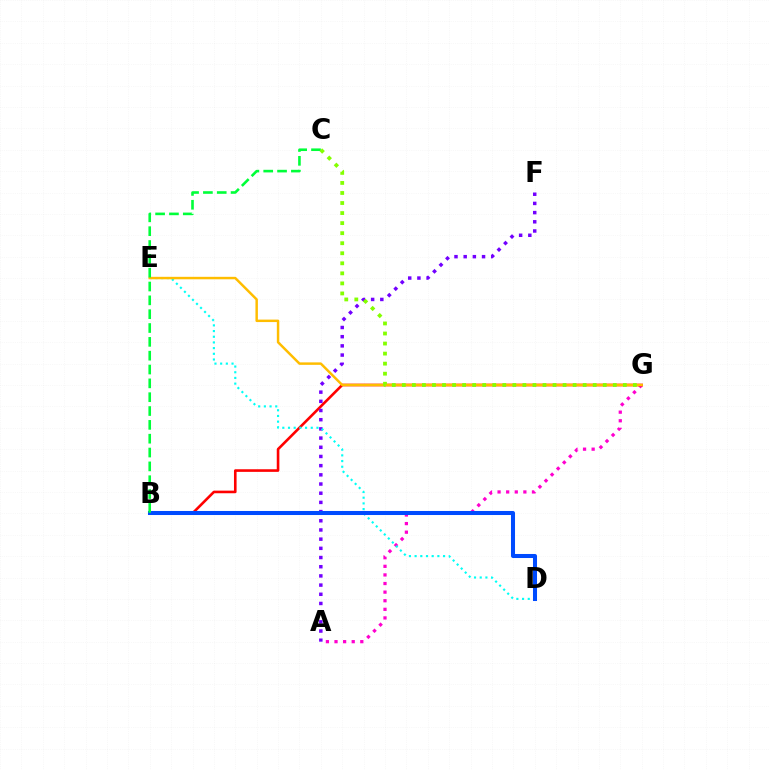{('A', 'G'): [{'color': '#ff00cf', 'line_style': 'dotted', 'thickness': 2.34}], ('B', 'G'): [{'color': '#ff0000', 'line_style': 'solid', 'thickness': 1.88}], ('A', 'F'): [{'color': '#7200ff', 'line_style': 'dotted', 'thickness': 2.5}], ('D', 'E'): [{'color': '#00fff6', 'line_style': 'dotted', 'thickness': 1.55}], ('B', 'D'): [{'color': '#004bff', 'line_style': 'solid', 'thickness': 2.91}], ('E', 'G'): [{'color': '#ffbd00', 'line_style': 'solid', 'thickness': 1.78}], ('B', 'C'): [{'color': '#00ff39', 'line_style': 'dashed', 'thickness': 1.88}], ('C', 'G'): [{'color': '#84ff00', 'line_style': 'dotted', 'thickness': 2.73}]}